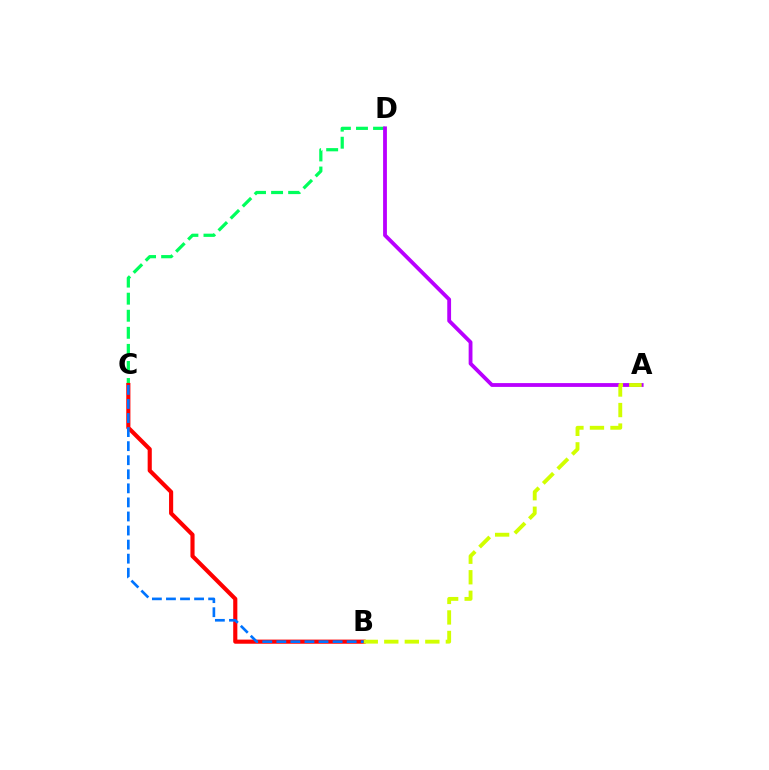{('C', 'D'): [{'color': '#00ff5c', 'line_style': 'dashed', 'thickness': 2.32}], ('A', 'D'): [{'color': '#b900ff', 'line_style': 'solid', 'thickness': 2.75}], ('B', 'C'): [{'color': '#ff0000', 'line_style': 'solid', 'thickness': 2.97}, {'color': '#0074ff', 'line_style': 'dashed', 'thickness': 1.91}], ('A', 'B'): [{'color': '#d1ff00', 'line_style': 'dashed', 'thickness': 2.79}]}